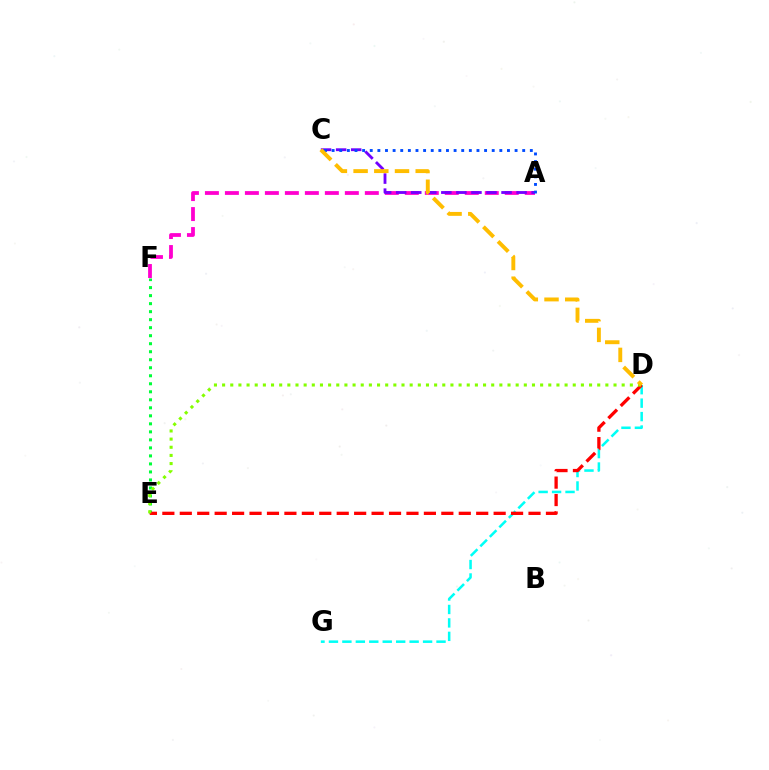{('E', 'F'): [{'color': '#00ff39', 'line_style': 'dotted', 'thickness': 2.18}], ('D', 'G'): [{'color': '#00fff6', 'line_style': 'dashed', 'thickness': 1.83}], ('A', 'F'): [{'color': '#ff00cf', 'line_style': 'dashed', 'thickness': 2.72}], ('A', 'C'): [{'color': '#7200ff', 'line_style': 'dashed', 'thickness': 2.04}, {'color': '#004bff', 'line_style': 'dotted', 'thickness': 2.07}], ('D', 'E'): [{'color': '#ff0000', 'line_style': 'dashed', 'thickness': 2.37}, {'color': '#84ff00', 'line_style': 'dotted', 'thickness': 2.22}], ('C', 'D'): [{'color': '#ffbd00', 'line_style': 'dashed', 'thickness': 2.81}]}